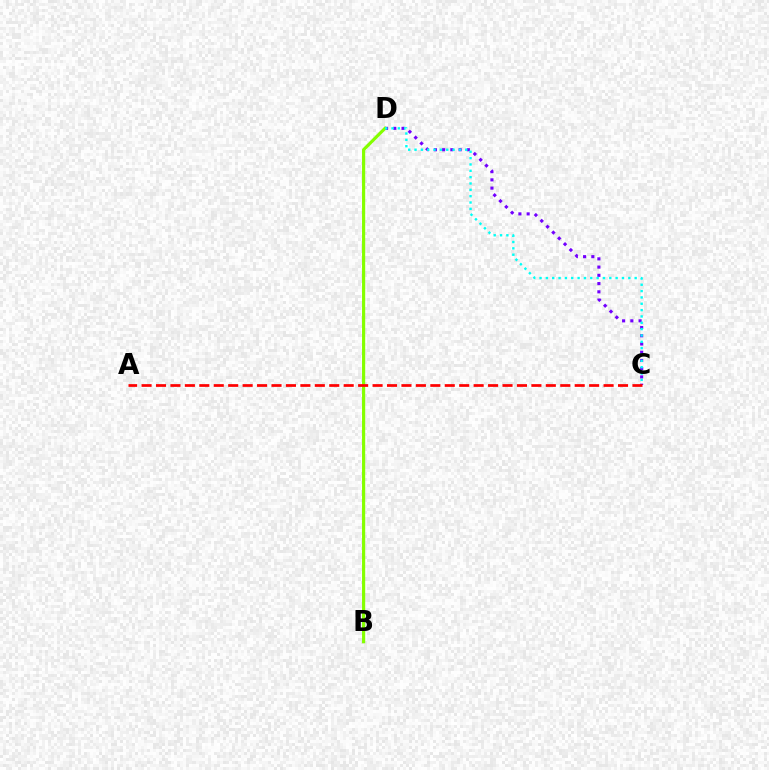{('C', 'D'): [{'color': '#7200ff', 'line_style': 'dotted', 'thickness': 2.24}, {'color': '#00fff6', 'line_style': 'dotted', 'thickness': 1.72}], ('B', 'D'): [{'color': '#84ff00', 'line_style': 'solid', 'thickness': 2.28}], ('A', 'C'): [{'color': '#ff0000', 'line_style': 'dashed', 'thickness': 1.96}]}